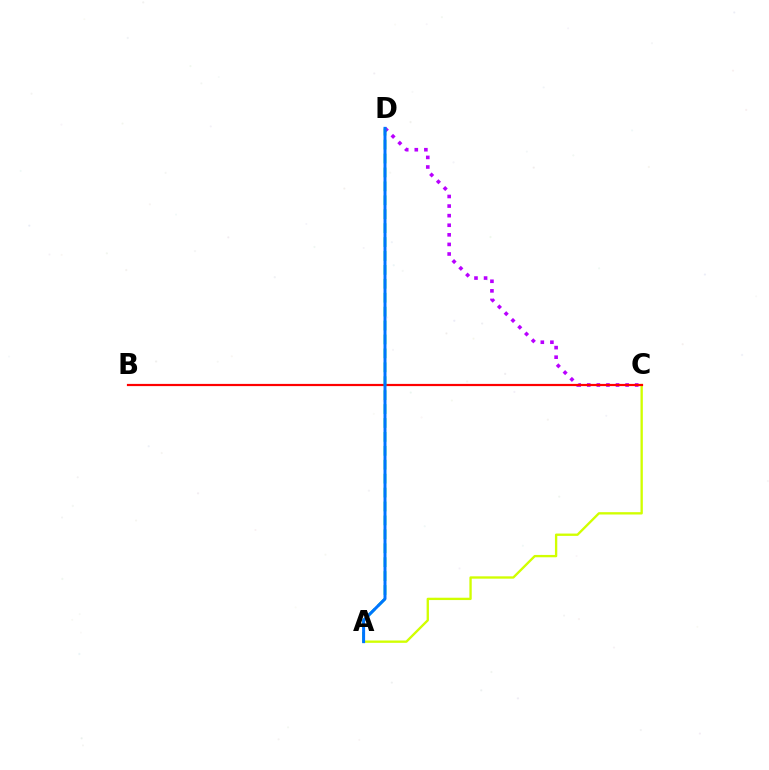{('A', 'C'): [{'color': '#d1ff00', 'line_style': 'solid', 'thickness': 1.69}], ('C', 'D'): [{'color': '#b900ff', 'line_style': 'dotted', 'thickness': 2.6}], ('B', 'C'): [{'color': '#ff0000', 'line_style': 'solid', 'thickness': 1.59}], ('A', 'D'): [{'color': '#00ff5c', 'line_style': 'dashed', 'thickness': 1.89}, {'color': '#0074ff', 'line_style': 'solid', 'thickness': 2.14}]}